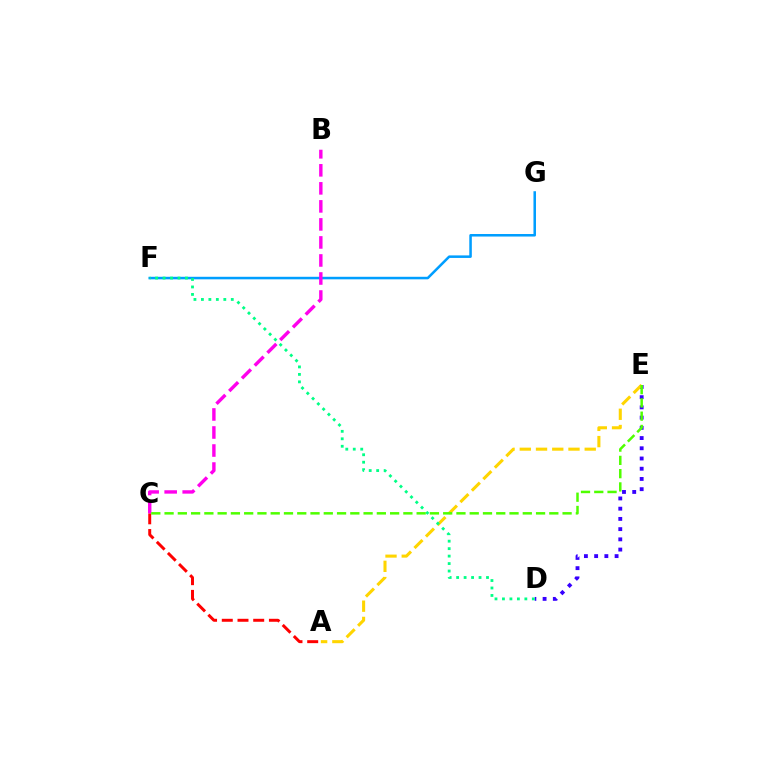{('A', 'C'): [{'color': '#ff0000', 'line_style': 'dashed', 'thickness': 2.13}], ('D', 'E'): [{'color': '#3700ff', 'line_style': 'dotted', 'thickness': 2.78}], ('F', 'G'): [{'color': '#009eff', 'line_style': 'solid', 'thickness': 1.82}], ('A', 'E'): [{'color': '#ffd500', 'line_style': 'dashed', 'thickness': 2.21}], ('B', 'C'): [{'color': '#ff00ed', 'line_style': 'dashed', 'thickness': 2.45}], ('D', 'F'): [{'color': '#00ff86', 'line_style': 'dotted', 'thickness': 2.03}], ('C', 'E'): [{'color': '#4fff00', 'line_style': 'dashed', 'thickness': 1.8}]}